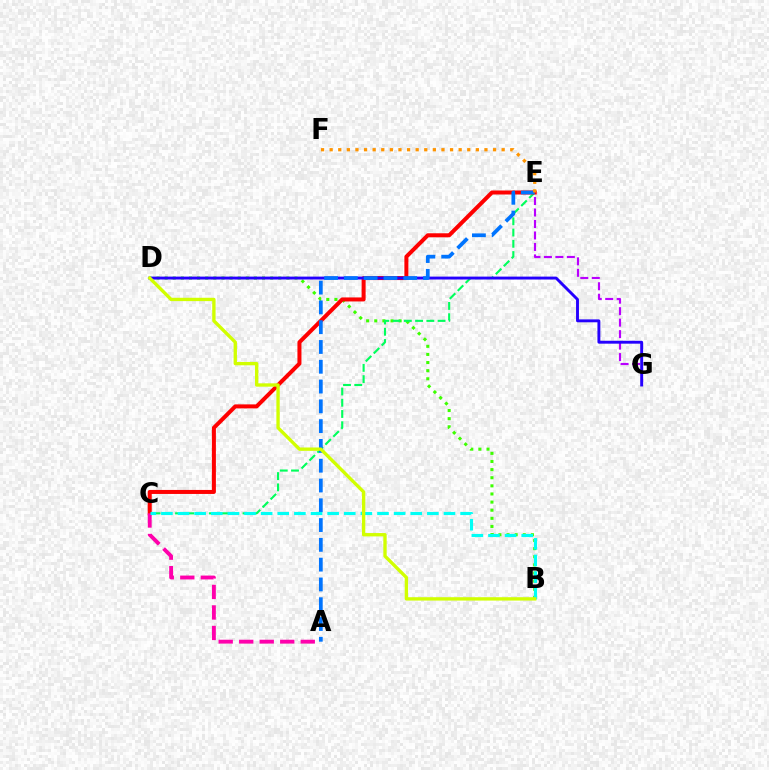{('B', 'D'): [{'color': '#3dff00', 'line_style': 'dotted', 'thickness': 2.21}, {'color': '#d1ff00', 'line_style': 'solid', 'thickness': 2.41}], ('E', 'G'): [{'color': '#b900ff', 'line_style': 'dashed', 'thickness': 1.56}], ('C', 'E'): [{'color': '#00ff5c', 'line_style': 'dashed', 'thickness': 1.53}, {'color': '#ff0000', 'line_style': 'solid', 'thickness': 2.89}], ('D', 'G'): [{'color': '#2500ff', 'line_style': 'solid', 'thickness': 2.09}], ('A', 'C'): [{'color': '#ff00ac', 'line_style': 'dashed', 'thickness': 2.79}], ('A', 'E'): [{'color': '#0074ff', 'line_style': 'dashed', 'thickness': 2.69}], ('B', 'C'): [{'color': '#00fff6', 'line_style': 'dashed', 'thickness': 2.26}], ('E', 'F'): [{'color': '#ff9400', 'line_style': 'dotted', 'thickness': 2.34}]}